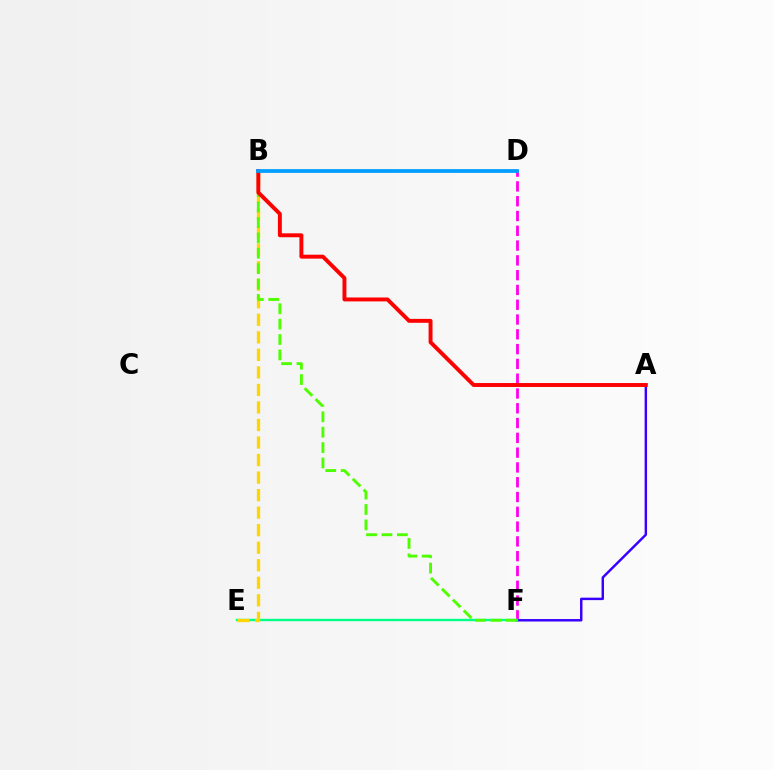{('D', 'F'): [{'color': '#ff00ed', 'line_style': 'dashed', 'thickness': 2.01}], ('A', 'F'): [{'color': '#3700ff', 'line_style': 'solid', 'thickness': 1.76}], ('E', 'F'): [{'color': '#00ff86', 'line_style': 'solid', 'thickness': 1.7}], ('B', 'E'): [{'color': '#ffd500', 'line_style': 'dashed', 'thickness': 2.38}], ('B', 'F'): [{'color': '#4fff00', 'line_style': 'dashed', 'thickness': 2.09}], ('A', 'B'): [{'color': '#ff0000', 'line_style': 'solid', 'thickness': 2.82}], ('B', 'D'): [{'color': '#009eff', 'line_style': 'solid', 'thickness': 2.71}]}